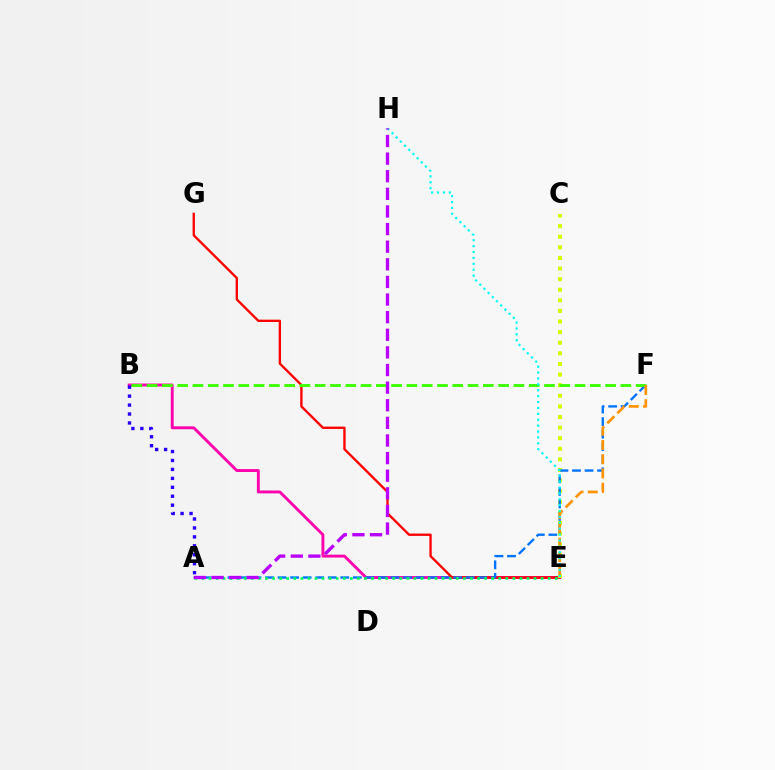{('B', 'E'): [{'color': '#ff00ac', 'line_style': 'solid', 'thickness': 2.08}], ('E', 'G'): [{'color': '#ff0000', 'line_style': 'solid', 'thickness': 1.69}], ('C', 'E'): [{'color': '#d1ff00', 'line_style': 'dotted', 'thickness': 2.88}], ('A', 'B'): [{'color': '#2500ff', 'line_style': 'dotted', 'thickness': 2.43}], ('A', 'F'): [{'color': '#0074ff', 'line_style': 'dashed', 'thickness': 1.7}], ('B', 'F'): [{'color': '#3dff00', 'line_style': 'dashed', 'thickness': 2.08}], ('A', 'E'): [{'color': '#00ff5c', 'line_style': 'dotted', 'thickness': 1.92}], ('E', 'F'): [{'color': '#ff9400', 'line_style': 'dashed', 'thickness': 1.94}], ('E', 'H'): [{'color': '#00fff6', 'line_style': 'dotted', 'thickness': 1.6}], ('A', 'H'): [{'color': '#b900ff', 'line_style': 'dashed', 'thickness': 2.39}]}